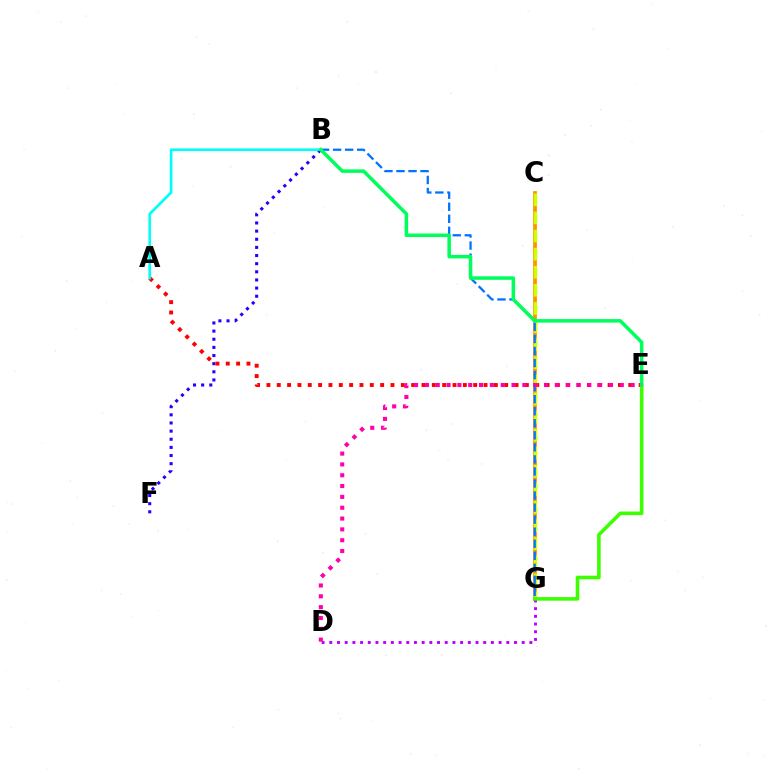{('C', 'G'): [{'color': '#ff9400', 'line_style': 'solid', 'thickness': 2.72}, {'color': '#d1ff00', 'line_style': 'dashed', 'thickness': 2.46}], ('D', 'G'): [{'color': '#b900ff', 'line_style': 'dotted', 'thickness': 2.09}], ('B', 'F'): [{'color': '#2500ff', 'line_style': 'dotted', 'thickness': 2.21}], ('A', 'E'): [{'color': '#ff0000', 'line_style': 'dotted', 'thickness': 2.81}], ('A', 'B'): [{'color': '#00fff6', 'line_style': 'solid', 'thickness': 1.93}], ('B', 'G'): [{'color': '#0074ff', 'line_style': 'dashed', 'thickness': 1.64}], ('E', 'G'): [{'color': '#3dff00', 'line_style': 'solid', 'thickness': 2.58}], ('B', 'E'): [{'color': '#00ff5c', 'line_style': 'solid', 'thickness': 2.53}], ('D', 'E'): [{'color': '#ff00ac', 'line_style': 'dotted', 'thickness': 2.94}]}